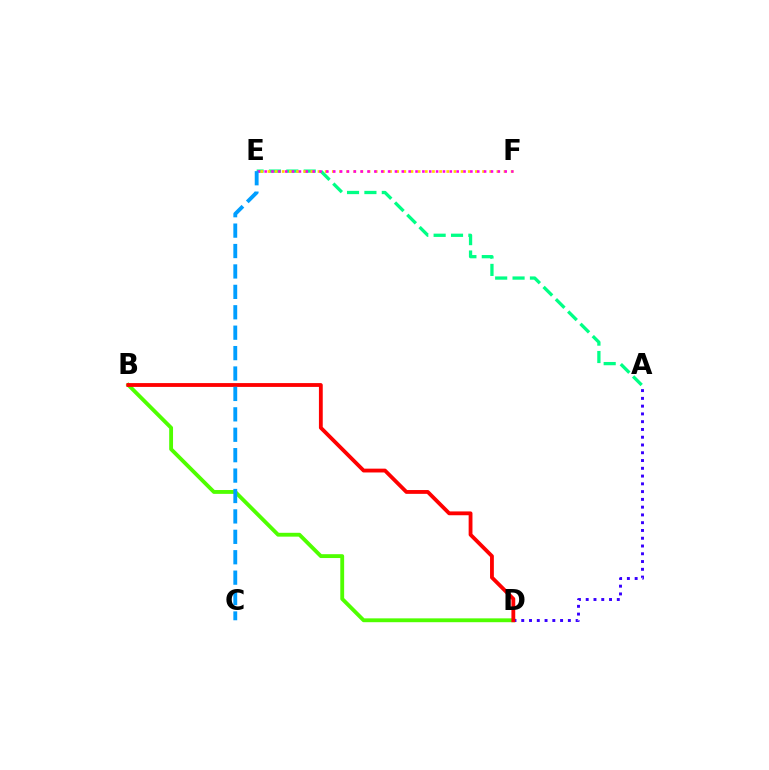{('A', 'E'): [{'color': '#00ff86', 'line_style': 'dashed', 'thickness': 2.36}], ('B', 'D'): [{'color': '#4fff00', 'line_style': 'solid', 'thickness': 2.77}, {'color': '#ff0000', 'line_style': 'solid', 'thickness': 2.75}], ('E', 'F'): [{'color': '#ffd500', 'line_style': 'dotted', 'thickness': 1.94}, {'color': '#ff00ed', 'line_style': 'dotted', 'thickness': 1.86}], ('A', 'D'): [{'color': '#3700ff', 'line_style': 'dotted', 'thickness': 2.11}], ('C', 'E'): [{'color': '#009eff', 'line_style': 'dashed', 'thickness': 2.77}]}